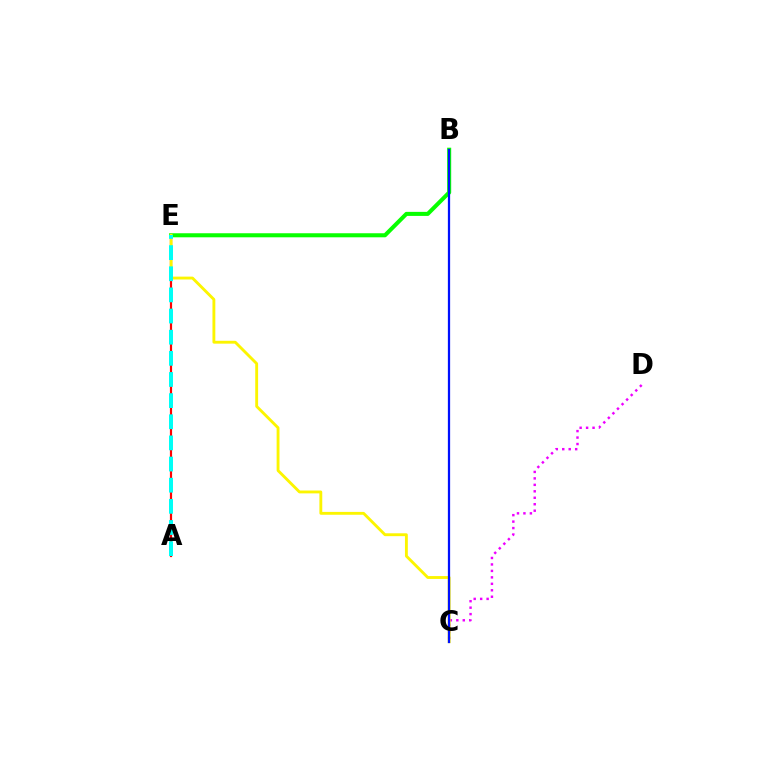{('A', 'E'): [{'color': '#ff0000', 'line_style': 'solid', 'thickness': 1.57}, {'color': '#00fff6', 'line_style': 'dashed', 'thickness': 2.87}], ('B', 'E'): [{'color': '#08ff00', 'line_style': 'solid', 'thickness': 2.92}], ('C', 'D'): [{'color': '#ee00ff', 'line_style': 'dotted', 'thickness': 1.76}], ('C', 'E'): [{'color': '#fcf500', 'line_style': 'solid', 'thickness': 2.06}], ('B', 'C'): [{'color': '#0010ff', 'line_style': 'solid', 'thickness': 1.63}]}